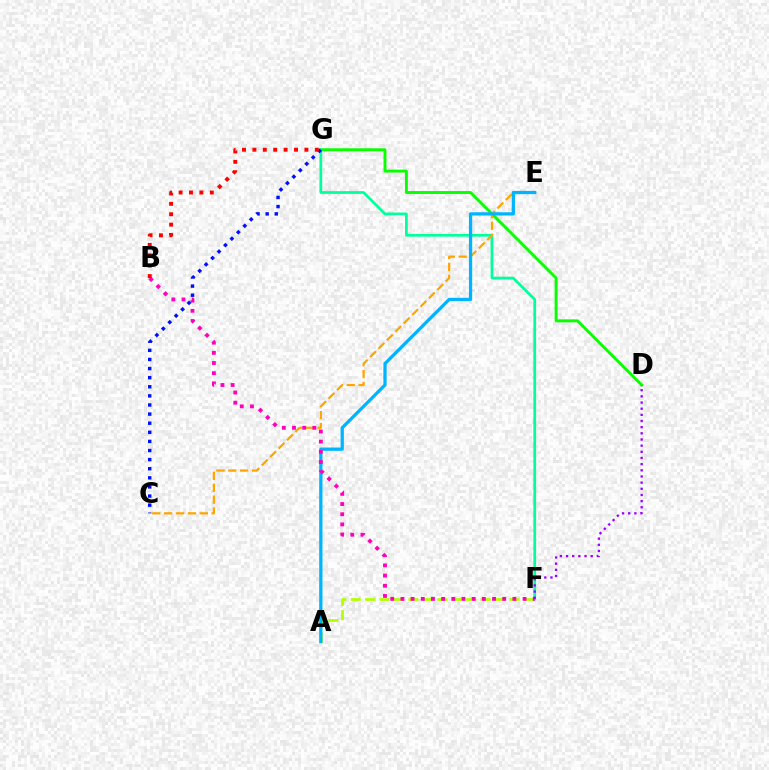{('D', 'G'): [{'color': '#08ff00', 'line_style': 'solid', 'thickness': 2.09}], ('F', 'G'): [{'color': '#00ff9d', 'line_style': 'solid', 'thickness': 1.96}], ('C', 'E'): [{'color': '#ffa500', 'line_style': 'dashed', 'thickness': 1.61}], ('A', 'F'): [{'color': '#b3ff00', 'line_style': 'dashed', 'thickness': 1.96}], ('A', 'E'): [{'color': '#00b5ff', 'line_style': 'solid', 'thickness': 2.35}], ('B', 'F'): [{'color': '#ff00bd', 'line_style': 'dotted', 'thickness': 2.77}], ('C', 'G'): [{'color': '#0010ff', 'line_style': 'dotted', 'thickness': 2.47}], ('D', 'F'): [{'color': '#9b00ff', 'line_style': 'dotted', 'thickness': 1.67}], ('B', 'G'): [{'color': '#ff0000', 'line_style': 'dotted', 'thickness': 2.83}]}